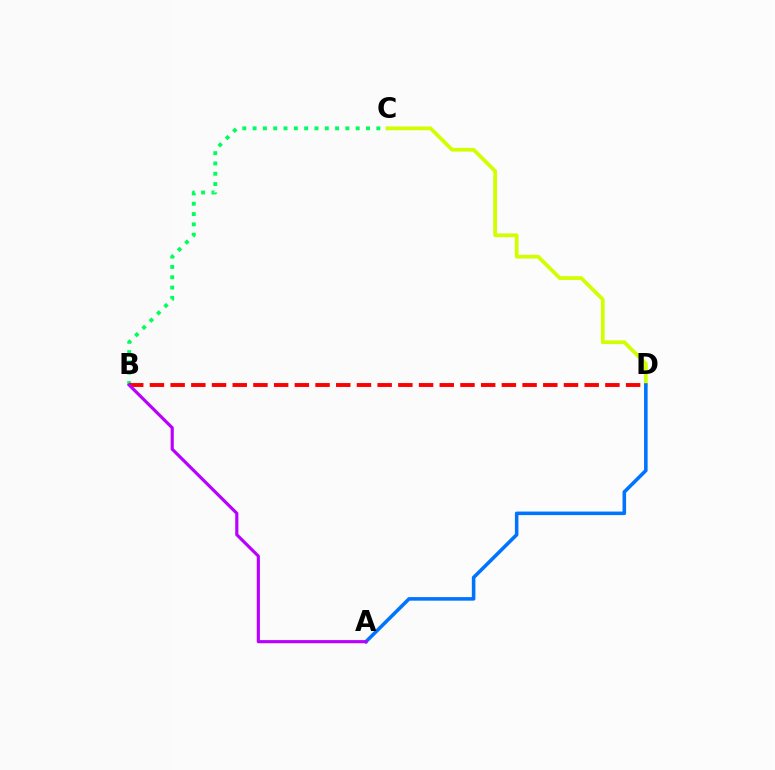{('B', 'C'): [{'color': '#00ff5c', 'line_style': 'dotted', 'thickness': 2.8}], ('C', 'D'): [{'color': '#d1ff00', 'line_style': 'solid', 'thickness': 2.7}], ('A', 'D'): [{'color': '#0074ff', 'line_style': 'solid', 'thickness': 2.56}], ('B', 'D'): [{'color': '#ff0000', 'line_style': 'dashed', 'thickness': 2.81}], ('A', 'B'): [{'color': '#b900ff', 'line_style': 'solid', 'thickness': 2.27}]}